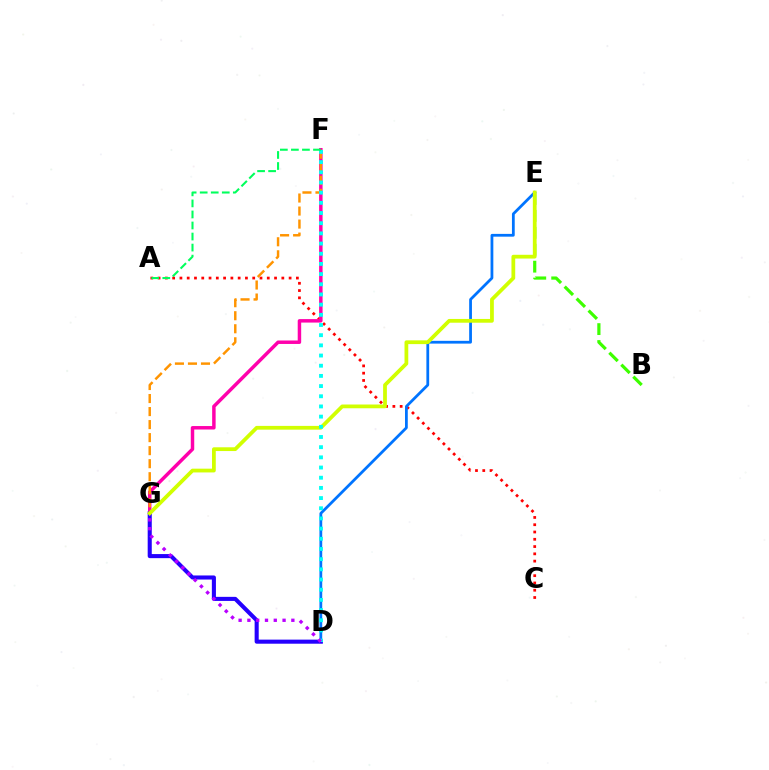{('A', 'C'): [{'color': '#ff0000', 'line_style': 'dotted', 'thickness': 1.98}], ('B', 'E'): [{'color': '#3dff00', 'line_style': 'dashed', 'thickness': 2.3}], ('D', 'E'): [{'color': '#0074ff', 'line_style': 'solid', 'thickness': 2.0}], ('F', 'G'): [{'color': '#ff00ac', 'line_style': 'solid', 'thickness': 2.5}, {'color': '#ff9400', 'line_style': 'dashed', 'thickness': 1.77}], ('D', 'G'): [{'color': '#2500ff', 'line_style': 'solid', 'thickness': 2.94}, {'color': '#b900ff', 'line_style': 'dotted', 'thickness': 2.39}], ('E', 'G'): [{'color': '#d1ff00', 'line_style': 'solid', 'thickness': 2.71}], ('D', 'F'): [{'color': '#00fff6', 'line_style': 'dotted', 'thickness': 2.77}], ('A', 'F'): [{'color': '#00ff5c', 'line_style': 'dashed', 'thickness': 1.5}]}